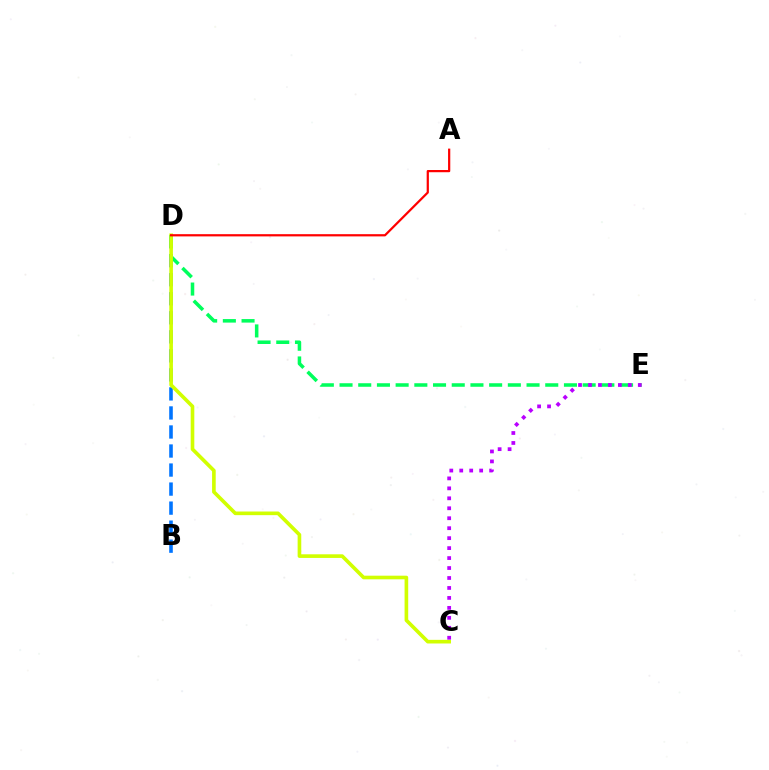{('B', 'D'): [{'color': '#0074ff', 'line_style': 'dashed', 'thickness': 2.59}], ('D', 'E'): [{'color': '#00ff5c', 'line_style': 'dashed', 'thickness': 2.54}], ('C', 'D'): [{'color': '#d1ff00', 'line_style': 'solid', 'thickness': 2.62}], ('C', 'E'): [{'color': '#b900ff', 'line_style': 'dotted', 'thickness': 2.71}], ('A', 'D'): [{'color': '#ff0000', 'line_style': 'solid', 'thickness': 1.6}]}